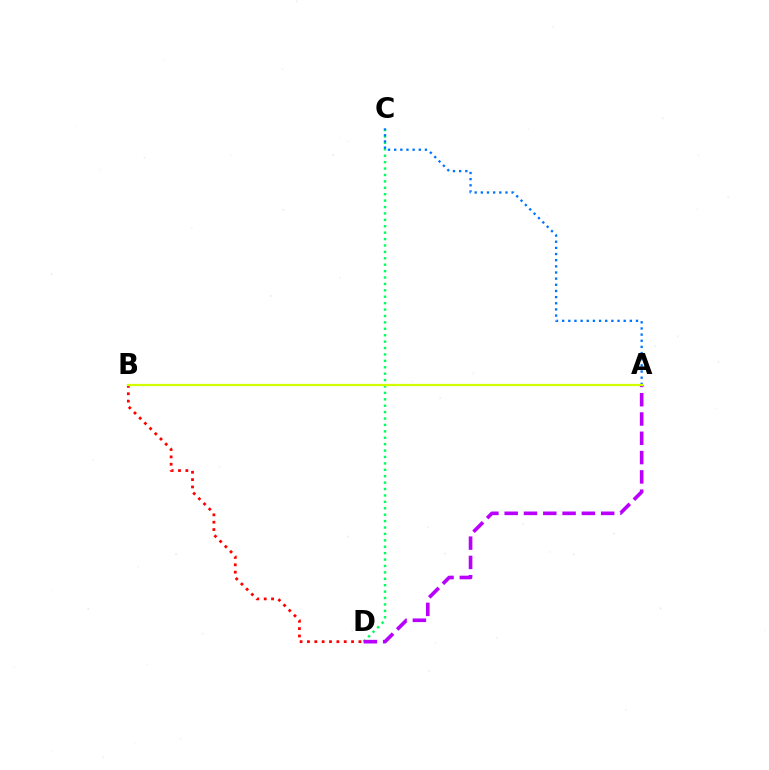{('B', 'D'): [{'color': '#ff0000', 'line_style': 'dotted', 'thickness': 2.0}], ('C', 'D'): [{'color': '#00ff5c', 'line_style': 'dotted', 'thickness': 1.74}], ('A', 'C'): [{'color': '#0074ff', 'line_style': 'dotted', 'thickness': 1.67}], ('A', 'D'): [{'color': '#b900ff', 'line_style': 'dashed', 'thickness': 2.62}], ('A', 'B'): [{'color': '#d1ff00', 'line_style': 'solid', 'thickness': 1.62}]}